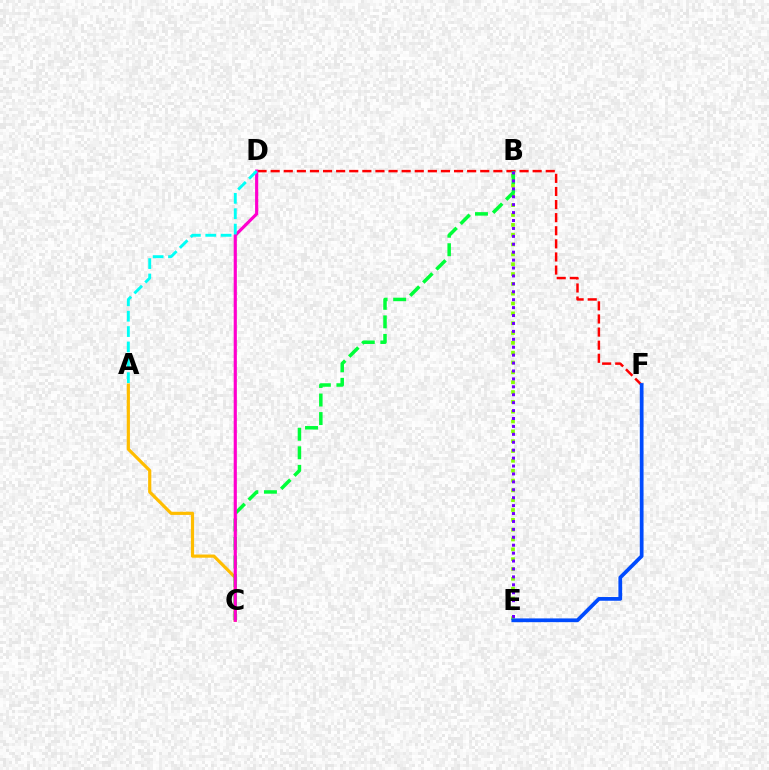{('B', 'E'): [{'color': '#84ff00', 'line_style': 'dotted', 'thickness': 2.67}, {'color': '#7200ff', 'line_style': 'dotted', 'thickness': 2.15}], ('A', 'C'): [{'color': '#ffbd00', 'line_style': 'solid', 'thickness': 2.29}], ('D', 'F'): [{'color': '#ff0000', 'line_style': 'dashed', 'thickness': 1.78}], ('B', 'C'): [{'color': '#00ff39', 'line_style': 'dashed', 'thickness': 2.52}], ('C', 'D'): [{'color': '#ff00cf', 'line_style': 'solid', 'thickness': 2.28}], ('E', 'F'): [{'color': '#004bff', 'line_style': 'solid', 'thickness': 2.69}], ('A', 'D'): [{'color': '#00fff6', 'line_style': 'dashed', 'thickness': 2.09}]}